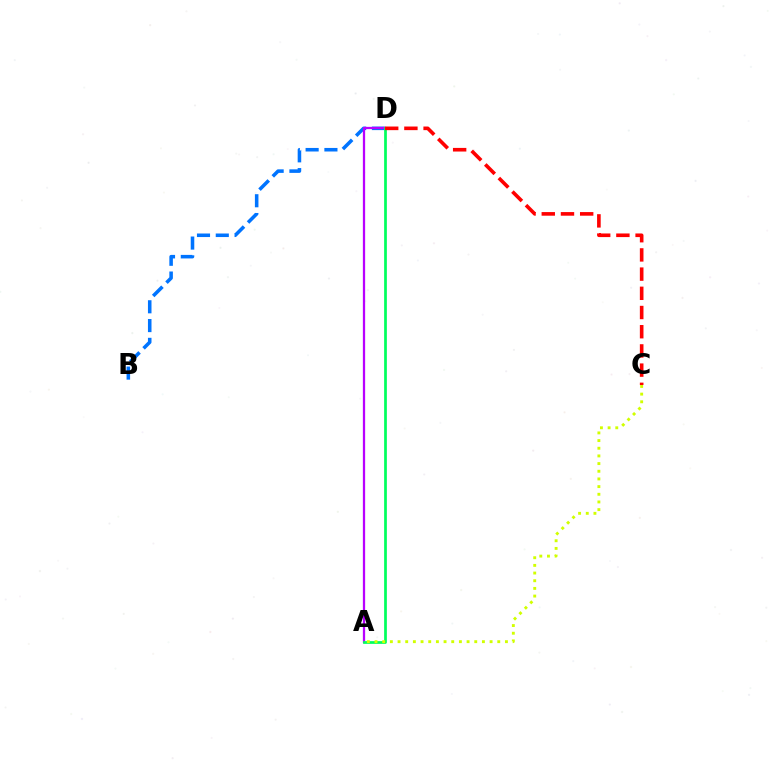{('B', 'D'): [{'color': '#0074ff', 'line_style': 'dashed', 'thickness': 2.55}], ('A', 'D'): [{'color': '#b900ff', 'line_style': 'solid', 'thickness': 1.63}, {'color': '#00ff5c', 'line_style': 'solid', 'thickness': 1.96}], ('A', 'C'): [{'color': '#d1ff00', 'line_style': 'dotted', 'thickness': 2.08}], ('C', 'D'): [{'color': '#ff0000', 'line_style': 'dashed', 'thickness': 2.61}]}